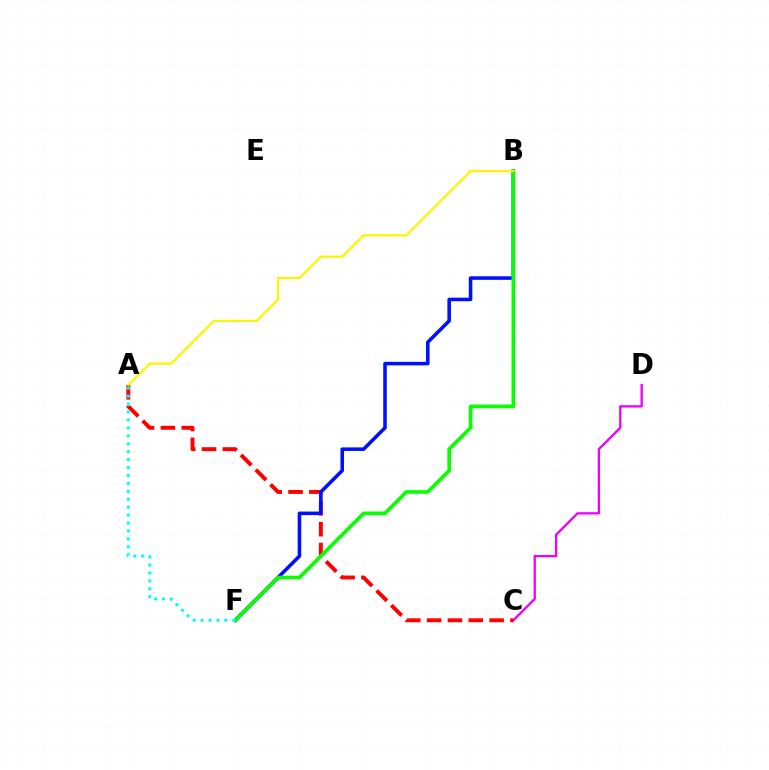{('C', 'D'): [{'color': '#ee00ff', 'line_style': 'solid', 'thickness': 1.67}], ('A', 'C'): [{'color': '#ff0000', 'line_style': 'dashed', 'thickness': 2.83}], ('B', 'F'): [{'color': '#0010ff', 'line_style': 'solid', 'thickness': 2.56}, {'color': '#08ff00', 'line_style': 'solid', 'thickness': 2.62}], ('A', 'F'): [{'color': '#00fff6', 'line_style': 'dotted', 'thickness': 2.15}], ('A', 'B'): [{'color': '#fcf500', 'line_style': 'solid', 'thickness': 1.63}]}